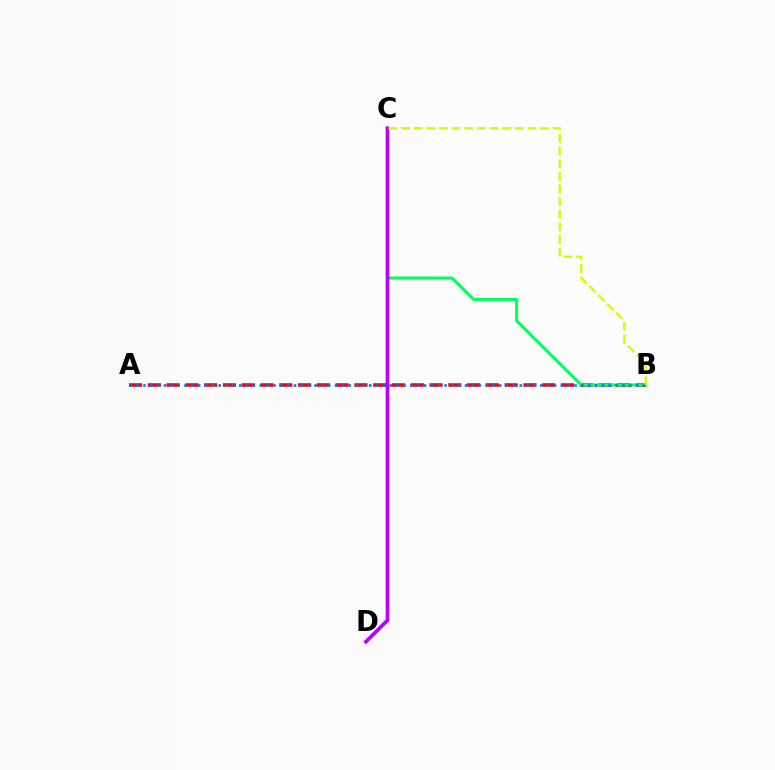{('A', 'B'): [{'color': '#ff0000', 'line_style': 'dashed', 'thickness': 2.55}, {'color': '#0074ff', 'line_style': 'dotted', 'thickness': 1.86}], ('B', 'C'): [{'color': '#00ff5c', 'line_style': 'solid', 'thickness': 2.18}, {'color': '#d1ff00', 'line_style': 'dashed', 'thickness': 1.72}], ('C', 'D'): [{'color': '#b900ff', 'line_style': 'solid', 'thickness': 2.67}]}